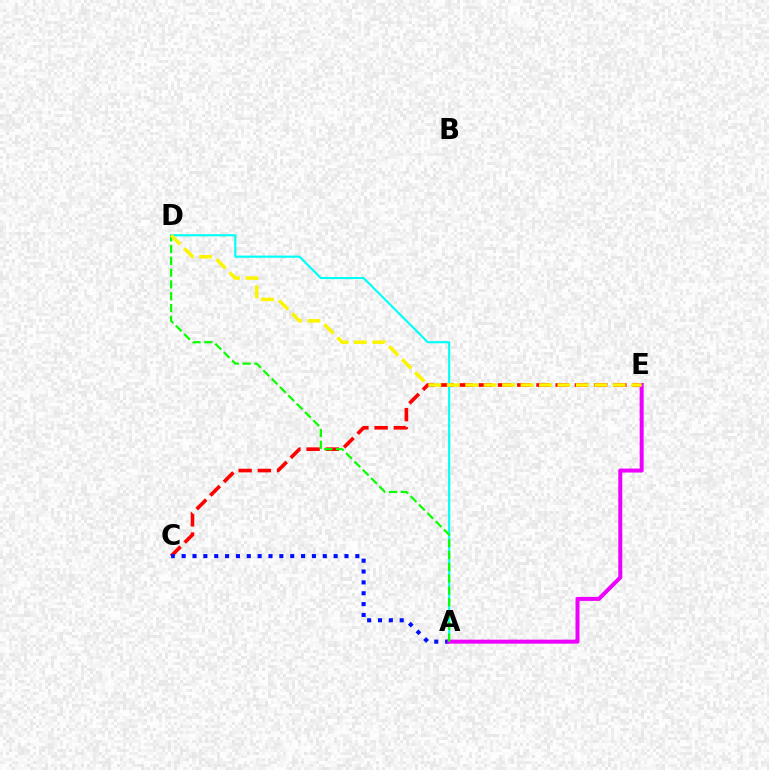{('C', 'E'): [{'color': '#ff0000', 'line_style': 'dashed', 'thickness': 2.61}], ('A', 'C'): [{'color': '#0010ff', 'line_style': 'dotted', 'thickness': 2.95}], ('A', 'D'): [{'color': '#00fff6', 'line_style': 'solid', 'thickness': 1.54}, {'color': '#08ff00', 'line_style': 'dashed', 'thickness': 1.6}], ('A', 'E'): [{'color': '#ee00ff', 'line_style': 'solid', 'thickness': 2.88}], ('D', 'E'): [{'color': '#fcf500', 'line_style': 'dashed', 'thickness': 2.5}]}